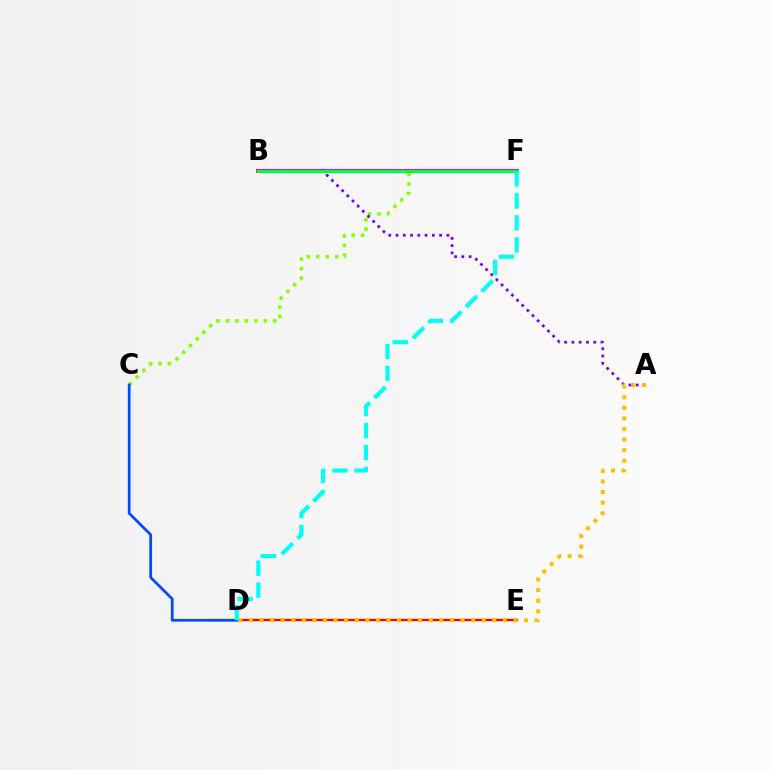{('C', 'F'): [{'color': '#84ff00', 'line_style': 'dotted', 'thickness': 2.57}], ('B', 'F'): [{'color': '#ff00cf', 'line_style': 'solid', 'thickness': 2.85}, {'color': '#00ff39', 'line_style': 'solid', 'thickness': 2.16}], ('D', 'E'): [{'color': '#ff0000', 'line_style': 'solid', 'thickness': 1.63}], ('C', 'D'): [{'color': '#004bff', 'line_style': 'solid', 'thickness': 1.98}], ('A', 'B'): [{'color': '#7200ff', 'line_style': 'dotted', 'thickness': 1.97}], ('A', 'D'): [{'color': '#ffbd00', 'line_style': 'dotted', 'thickness': 2.87}], ('D', 'F'): [{'color': '#00fff6', 'line_style': 'dashed', 'thickness': 2.99}]}